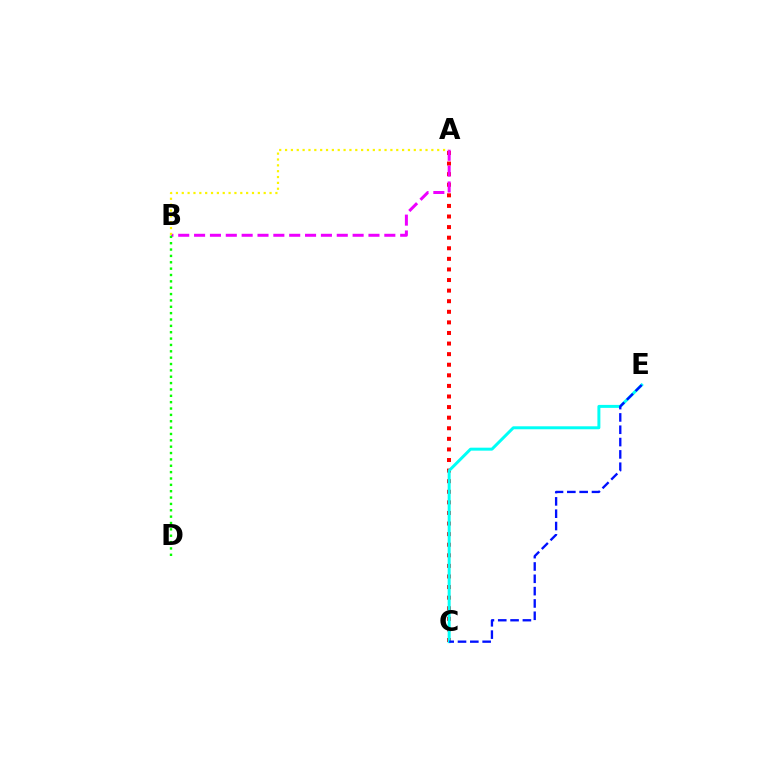{('A', 'C'): [{'color': '#ff0000', 'line_style': 'dotted', 'thickness': 2.88}], ('A', 'B'): [{'color': '#ee00ff', 'line_style': 'dashed', 'thickness': 2.15}, {'color': '#fcf500', 'line_style': 'dotted', 'thickness': 1.59}], ('C', 'E'): [{'color': '#00fff6', 'line_style': 'solid', 'thickness': 2.14}, {'color': '#0010ff', 'line_style': 'dashed', 'thickness': 1.67}], ('B', 'D'): [{'color': '#08ff00', 'line_style': 'dotted', 'thickness': 1.73}]}